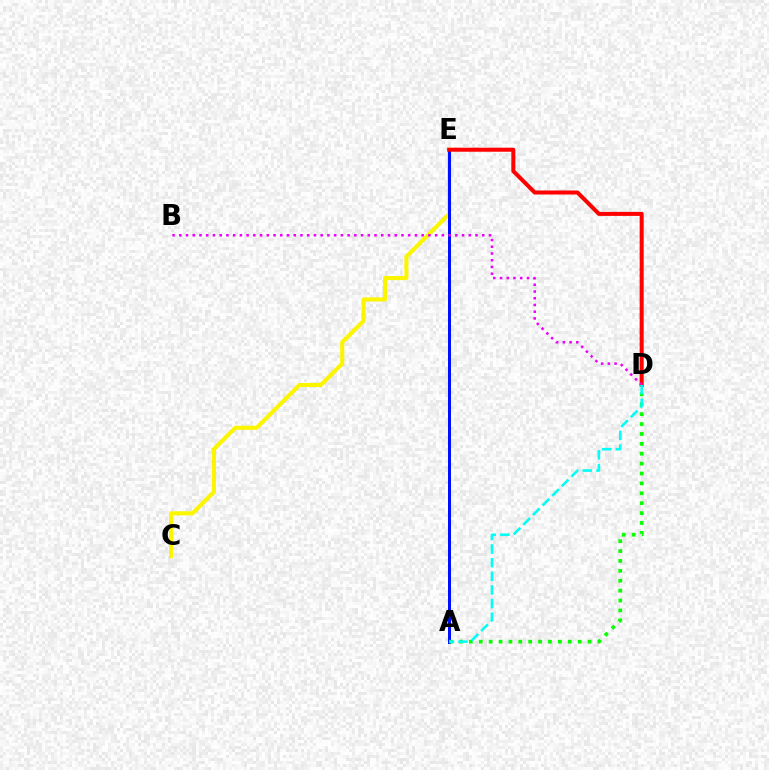{('C', 'E'): [{'color': '#fcf500', 'line_style': 'solid', 'thickness': 2.95}], ('A', 'E'): [{'color': '#0010ff', 'line_style': 'solid', 'thickness': 2.15}], ('D', 'E'): [{'color': '#ff0000', 'line_style': 'solid', 'thickness': 2.9}], ('B', 'D'): [{'color': '#ee00ff', 'line_style': 'dotted', 'thickness': 1.83}], ('A', 'D'): [{'color': '#08ff00', 'line_style': 'dotted', 'thickness': 2.69}, {'color': '#00fff6', 'line_style': 'dashed', 'thickness': 1.85}]}